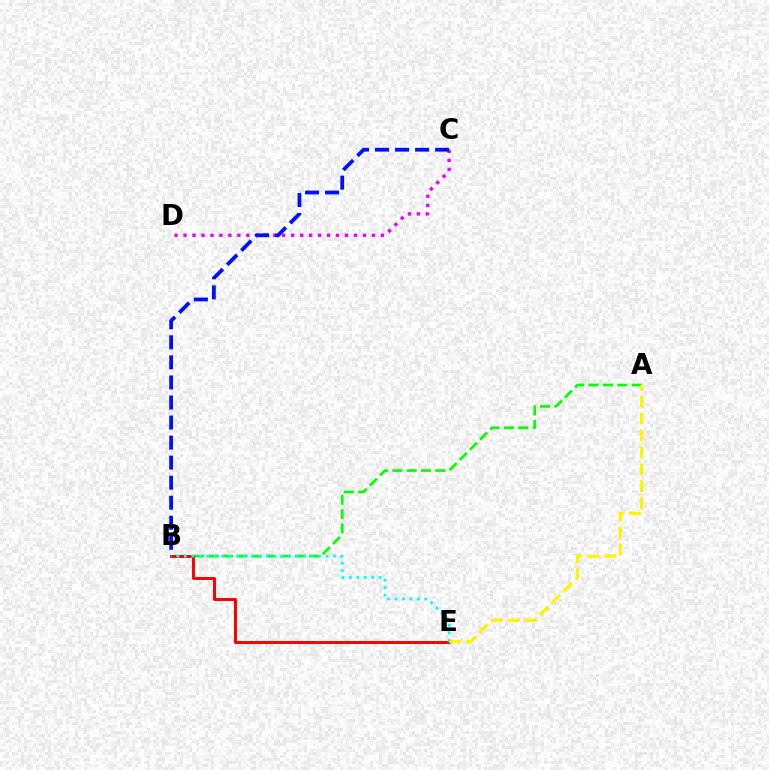{('C', 'D'): [{'color': '#ee00ff', 'line_style': 'dotted', 'thickness': 2.44}], ('A', 'B'): [{'color': '#08ff00', 'line_style': 'dashed', 'thickness': 1.95}], ('B', 'E'): [{'color': '#ff0000', 'line_style': 'solid', 'thickness': 2.13}, {'color': '#00fff6', 'line_style': 'dotted', 'thickness': 2.03}], ('A', 'E'): [{'color': '#fcf500', 'line_style': 'dashed', 'thickness': 2.3}], ('B', 'C'): [{'color': '#0010ff', 'line_style': 'dashed', 'thickness': 2.72}]}